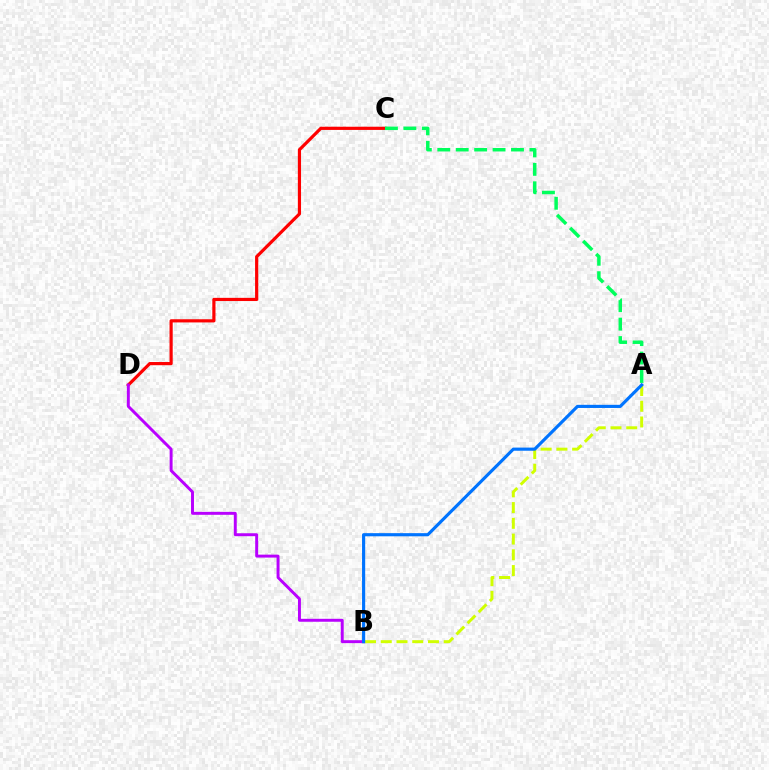{('C', 'D'): [{'color': '#ff0000', 'line_style': 'solid', 'thickness': 2.29}], ('B', 'D'): [{'color': '#b900ff', 'line_style': 'solid', 'thickness': 2.12}], ('A', 'B'): [{'color': '#d1ff00', 'line_style': 'dashed', 'thickness': 2.14}, {'color': '#0074ff', 'line_style': 'solid', 'thickness': 2.27}], ('A', 'C'): [{'color': '#00ff5c', 'line_style': 'dashed', 'thickness': 2.5}]}